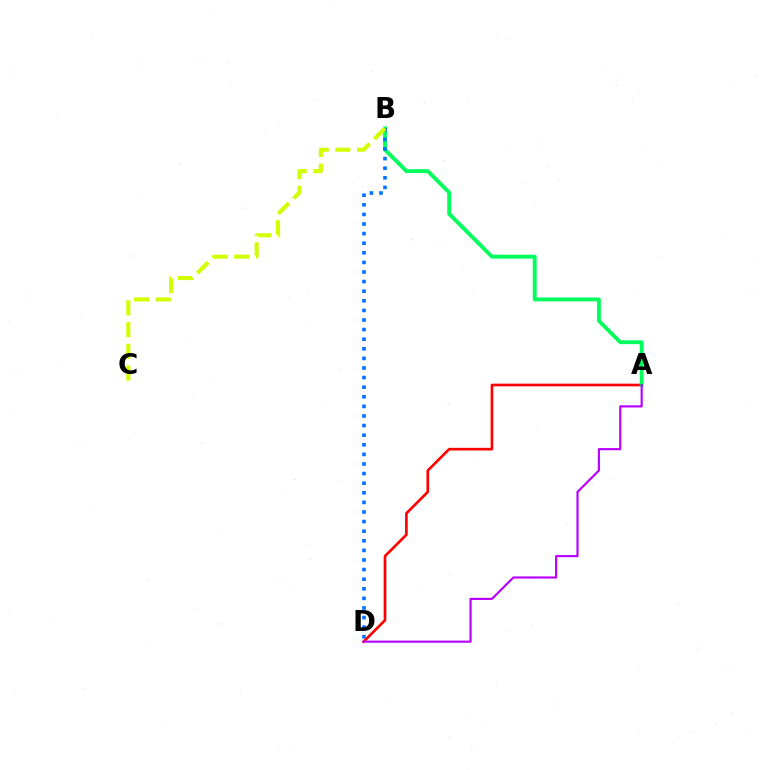{('A', 'D'): [{'color': '#ff0000', 'line_style': 'solid', 'thickness': 1.92}, {'color': '#b900ff', 'line_style': 'solid', 'thickness': 1.56}], ('A', 'B'): [{'color': '#00ff5c', 'line_style': 'solid', 'thickness': 2.79}], ('B', 'D'): [{'color': '#0074ff', 'line_style': 'dotted', 'thickness': 2.61}], ('B', 'C'): [{'color': '#d1ff00', 'line_style': 'dashed', 'thickness': 2.95}]}